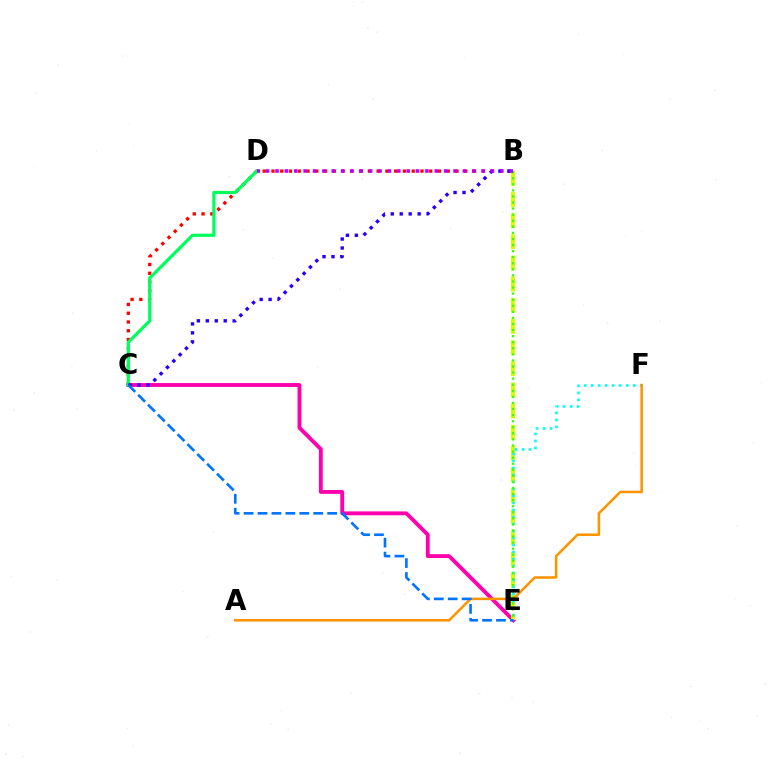{('B', 'C'): [{'color': '#ff0000', 'line_style': 'dotted', 'thickness': 2.38}, {'color': '#2500ff', 'line_style': 'dotted', 'thickness': 2.43}], ('C', 'E'): [{'color': '#ff00ac', 'line_style': 'solid', 'thickness': 2.77}, {'color': '#0074ff', 'line_style': 'dashed', 'thickness': 1.89}], ('C', 'D'): [{'color': '#00ff5c', 'line_style': 'solid', 'thickness': 2.33}], ('B', 'E'): [{'color': '#d1ff00', 'line_style': 'dashed', 'thickness': 2.87}, {'color': '#3dff00', 'line_style': 'dotted', 'thickness': 1.65}], ('E', 'F'): [{'color': '#00fff6', 'line_style': 'dotted', 'thickness': 1.9}], ('A', 'F'): [{'color': '#ff9400', 'line_style': 'solid', 'thickness': 1.83}], ('B', 'D'): [{'color': '#b900ff', 'line_style': 'dotted', 'thickness': 2.55}]}